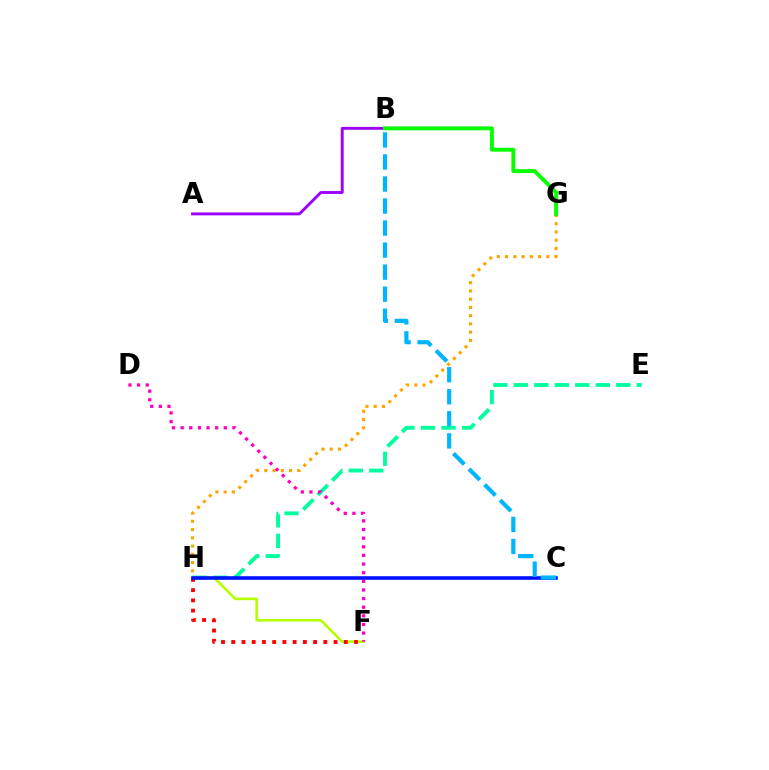{('G', 'H'): [{'color': '#ffa500', 'line_style': 'dotted', 'thickness': 2.24}], ('F', 'H'): [{'color': '#b3ff00', 'line_style': 'solid', 'thickness': 1.87}, {'color': '#ff0000', 'line_style': 'dotted', 'thickness': 2.78}], ('E', 'H'): [{'color': '#00ff9d', 'line_style': 'dashed', 'thickness': 2.78}], ('A', 'B'): [{'color': '#9b00ff', 'line_style': 'solid', 'thickness': 2.09}], ('D', 'F'): [{'color': '#ff00bd', 'line_style': 'dotted', 'thickness': 2.35}], ('C', 'H'): [{'color': '#0010ff', 'line_style': 'solid', 'thickness': 2.59}], ('B', 'G'): [{'color': '#08ff00', 'line_style': 'solid', 'thickness': 2.82}], ('B', 'C'): [{'color': '#00b5ff', 'line_style': 'dashed', 'thickness': 2.99}]}